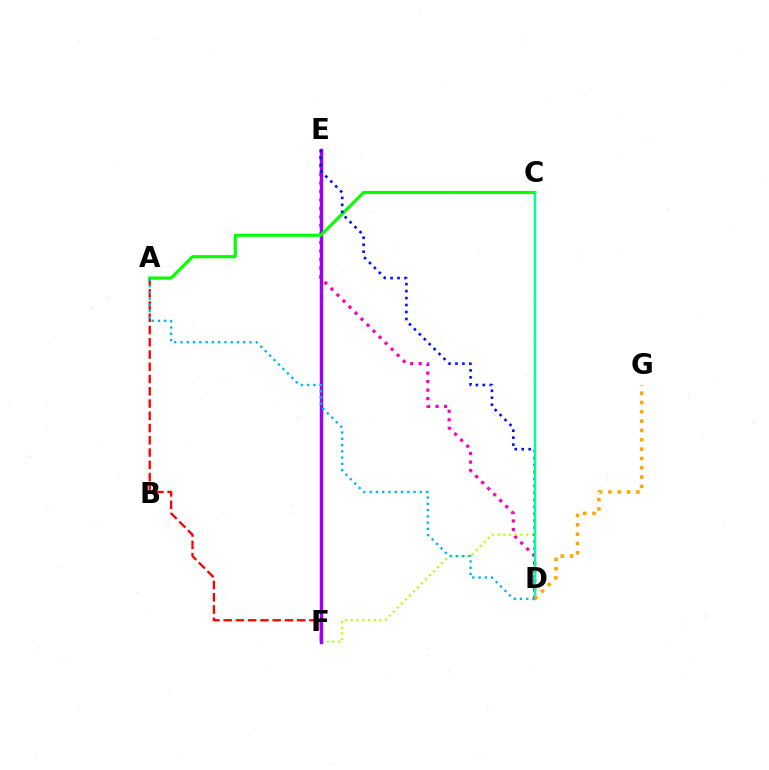{('D', 'E'): [{'color': '#ff00bd', 'line_style': 'dotted', 'thickness': 2.31}, {'color': '#0010ff', 'line_style': 'dotted', 'thickness': 1.89}], ('C', 'F'): [{'color': '#b3ff00', 'line_style': 'dotted', 'thickness': 1.55}], ('A', 'F'): [{'color': '#ff0000', 'line_style': 'dashed', 'thickness': 1.66}], ('E', 'F'): [{'color': '#9b00ff', 'line_style': 'solid', 'thickness': 2.47}], ('A', 'C'): [{'color': '#08ff00', 'line_style': 'solid', 'thickness': 2.25}], ('C', 'D'): [{'color': '#00ff9d', 'line_style': 'solid', 'thickness': 1.73}], ('D', 'G'): [{'color': '#ffa500', 'line_style': 'dotted', 'thickness': 2.53}], ('A', 'D'): [{'color': '#00b5ff', 'line_style': 'dotted', 'thickness': 1.71}]}